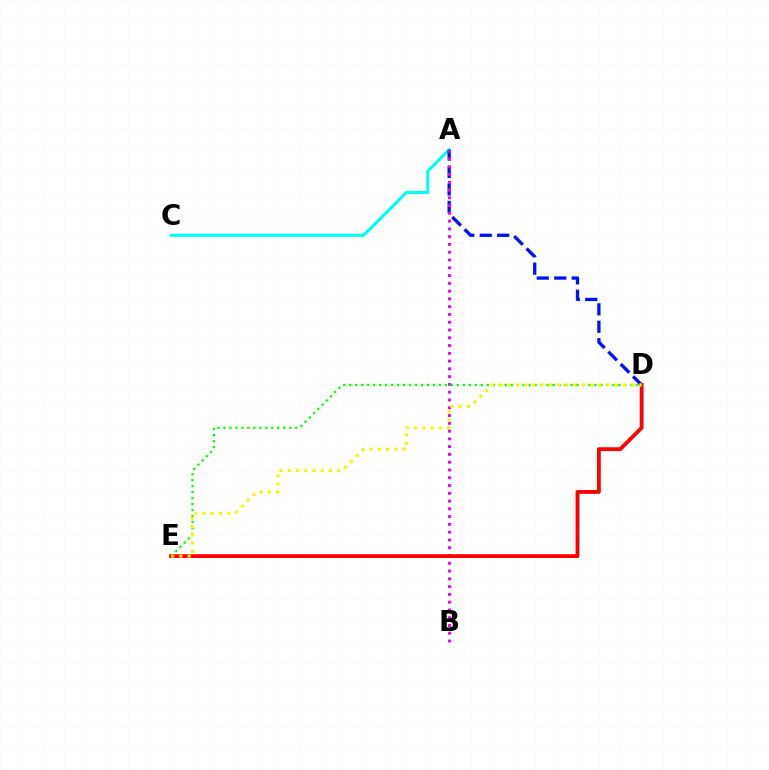{('A', 'C'): [{'color': '#00fff6', 'line_style': 'solid', 'thickness': 2.22}], ('A', 'D'): [{'color': '#0010ff', 'line_style': 'dashed', 'thickness': 2.37}], ('A', 'B'): [{'color': '#ee00ff', 'line_style': 'dotted', 'thickness': 2.11}], ('D', 'E'): [{'color': '#08ff00', 'line_style': 'dotted', 'thickness': 1.62}, {'color': '#ff0000', 'line_style': 'solid', 'thickness': 2.75}, {'color': '#fcf500', 'line_style': 'dotted', 'thickness': 2.24}]}